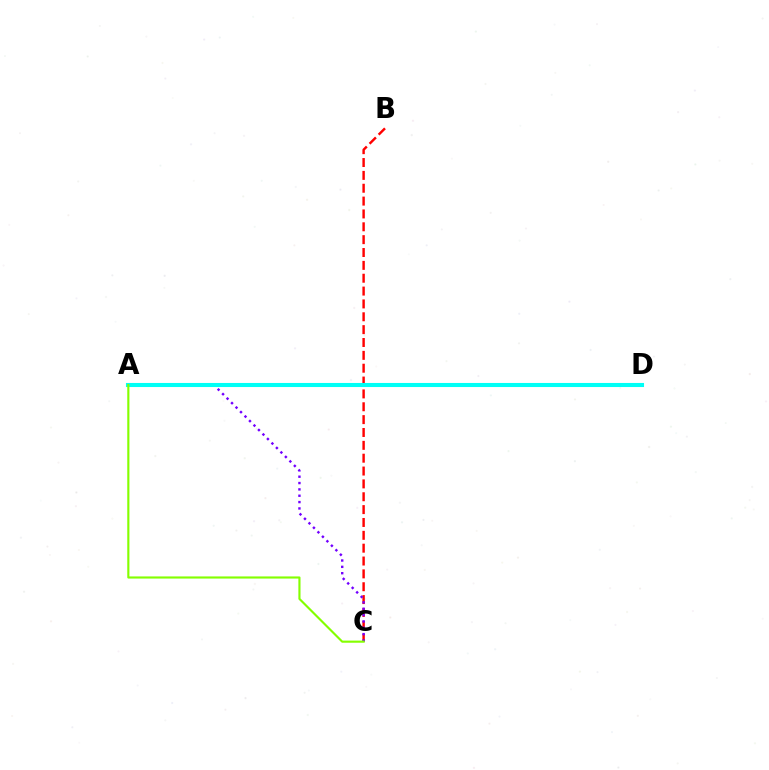{('B', 'C'): [{'color': '#ff0000', 'line_style': 'dashed', 'thickness': 1.75}], ('A', 'C'): [{'color': '#7200ff', 'line_style': 'dotted', 'thickness': 1.72}, {'color': '#84ff00', 'line_style': 'solid', 'thickness': 1.54}], ('A', 'D'): [{'color': '#00fff6', 'line_style': 'solid', 'thickness': 2.94}]}